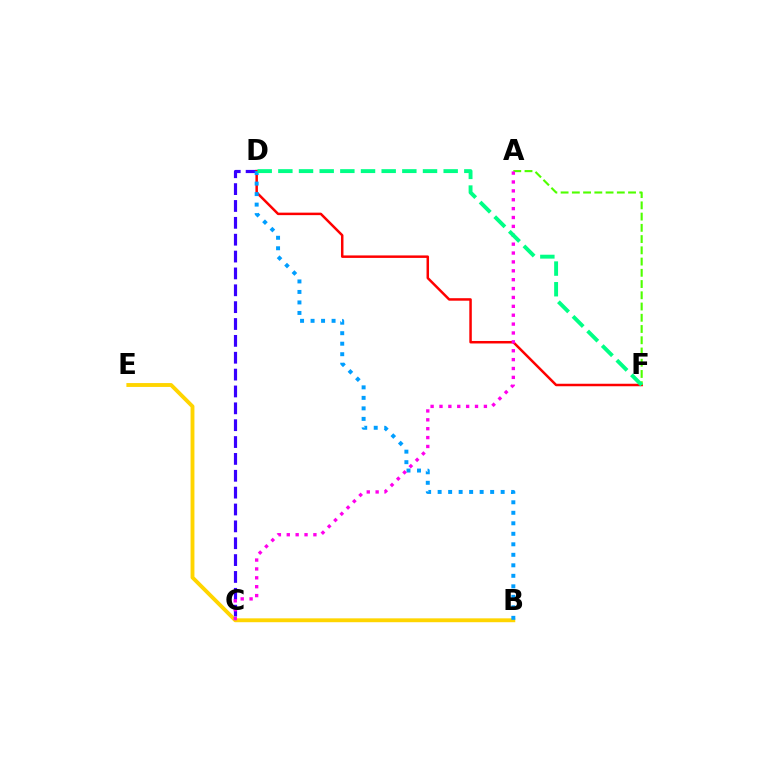{('C', 'D'): [{'color': '#3700ff', 'line_style': 'dashed', 'thickness': 2.29}], ('D', 'F'): [{'color': '#ff0000', 'line_style': 'solid', 'thickness': 1.79}, {'color': '#00ff86', 'line_style': 'dashed', 'thickness': 2.81}], ('B', 'E'): [{'color': '#ffd500', 'line_style': 'solid', 'thickness': 2.78}], ('A', 'F'): [{'color': '#4fff00', 'line_style': 'dashed', 'thickness': 1.53}], ('B', 'D'): [{'color': '#009eff', 'line_style': 'dotted', 'thickness': 2.85}], ('A', 'C'): [{'color': '#ff00ed', 'line_style': 'dotted', 'thickness': 2.41}]}